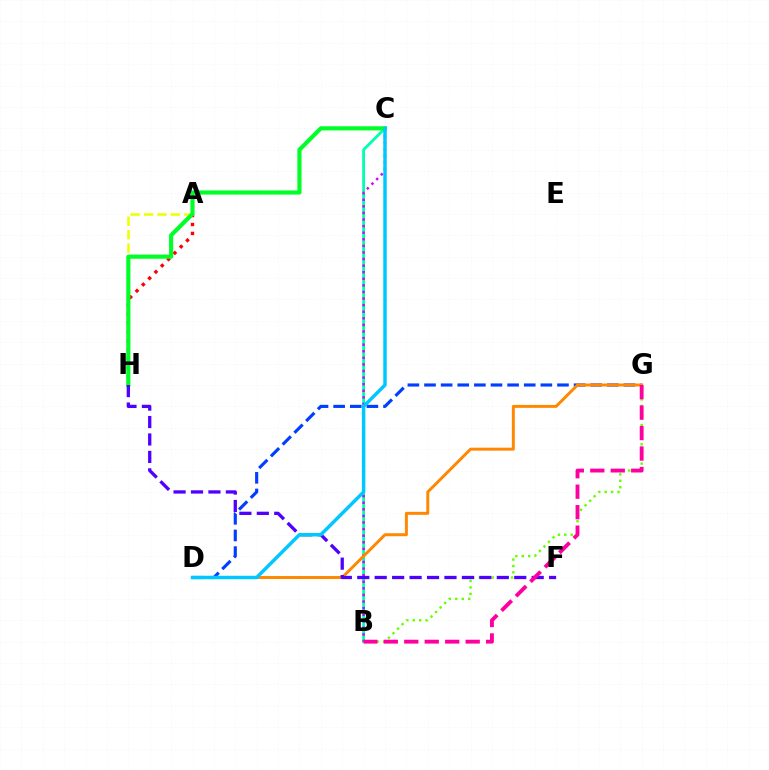{('B', 'C'): [{'color': '#00ffaf', 'line_style': 'solid', 'thickness': 2.04}, {'color': '#d600ff', 'line_style': 'dotted', 'thickness': 1.79}], ('A', 'H'): [{'color': '#eeff00', 'line_style': 'dashed', 'thickness': 1.82}, {'color': '#ff0000', 'line_style': 'dotted', 'thickness': 2.43}], ('B', 'G'): [{'color': '#66ff00', 'line_style': 'dotted', 'thickness': 1.75}, {'color': '#ff00a0', 'line_style': 'dashed', 'thickness': 2.78}], ('C', 'H'): [{'color': '#00ff27', 'line_style': 'solid', 'thickness': 2.98}], ('D', 'G'): [{'color': '#003fff', 'line_style': 'dashed', 'thickness': 2.26}, {'color': '#ff8800', 'line_style': 'solid', 'thickness': 2.13}], ('F', 'H'): [{'color': '#4f00ff', 'line_style': 'dashed', 'thickness': 2.37}], ('C', 'D'): [{'color': '#00c7ff', 'line_style': 'solid', 'thickness': 2.49}]}